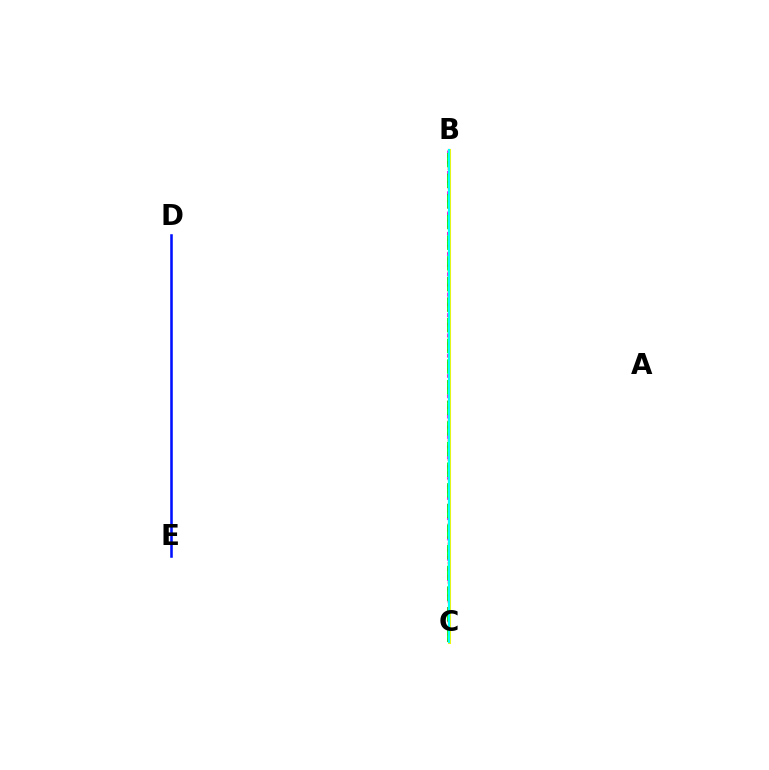{('B', 'C'): [{'color': '#ee00ff', 'line_style': 'dotted', 'thickness': 2.76}, {'color': '#08ff00', 'line_style': 'dashed', 'thickness': 2.8}, {'color': '#ff0000', 'line_style': 'dotted', 'thickness': 1.76}, {'color': '#fcf500', 'line_style': 'solid', 'thickness': 2.21}, {'color': '#00fff6', 'line_style': 'solid', 'thickness': 1.58}], ('D', 'E'): [{'color': '#0010ff', 'line_style': 'solid', 'thickness': 1.85}]}